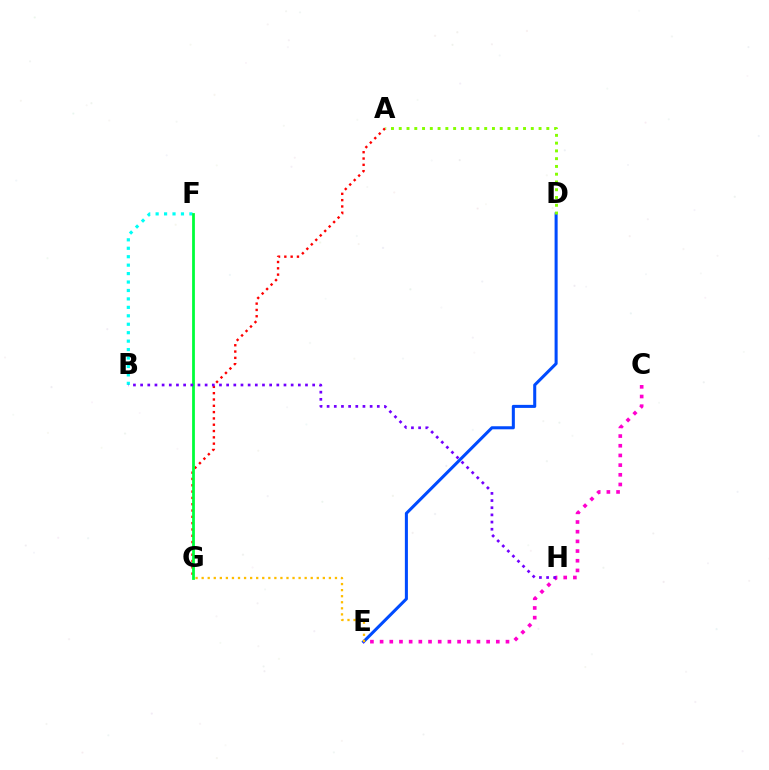{('A', 'G'): [{'color': '#ff0000', 'line_style': 'dotted', 'thickness': 1.71}], ('D', 'E'): [{'color': '#004bff', 'line_style': 'solid', 'thickness': 2.19}], ('B', 'F'): [{'color': '#00fff6', 'line_style': 'dotted', 'thickness': 2.29}], ('F', 'G'): [{'color': '#00ff39', 'line_style': 'solid', 'thickness': 2.0}], ('C', 'E'): [{'color': '#ff00cf', 'line_style': 'dotted', 'thickness': 2.63}], ('A', 'D'): [{'color': '#84ff00', 'line_style': 'dotted', 'thickness': 2.11}], ('E', 'G'): [{'color': '#ffbd00', 'line_style': 'dotted', 'thickness': 1.65}], ('B', 'H'): [{'color': '#7200ff', 'line_style': 'dotted', 'thickness': 1.95}]}